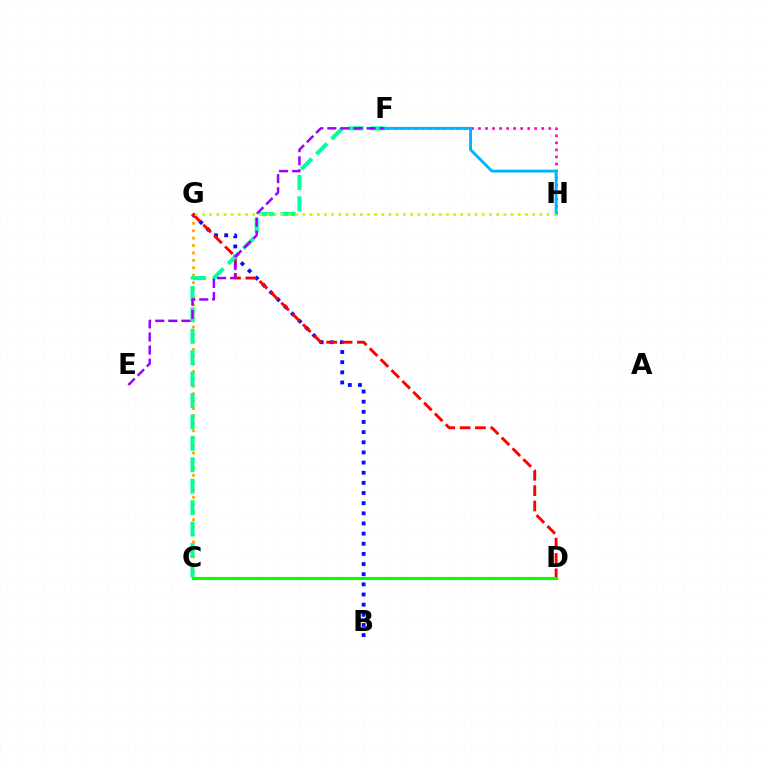{('C', 'G'): [{'color': '#ffa500', 'line_style': 'dotted', 'thickness': 2.01}], ('B', 'G'): [{'color': '#0010ff', 'line_style': 'dotted', 'thickness': 2.76}], ('D', 'G'): [{'color': '#ff0000', 'line_style': 'dashed', 'thickness': 2.08}], ('C', 'D'): [{'color': '#08ff00', 'line_style': 'solid', 'thickness': 2.26}], ('C', 'F'): [{'color': '#00ff9d', 'line_style': 'dashed', 'thickness': 2.91}], ('E', 'F'): [{'color': '#9b00ff', 'line_style': 'dashed', 'thickness': 1.78}], ('F', 'H'): [{'color': '#ff00bd', 'line_style': 'dotted', 'thickness': 1.91}, {'color': '#00b5ff', 'line_style': 'solid', 'thickness': 2.07}], ('G', 'H'): [{'color': '#b3ff00', 'line_style': 'dotted', 'thickness': 1.95}]}